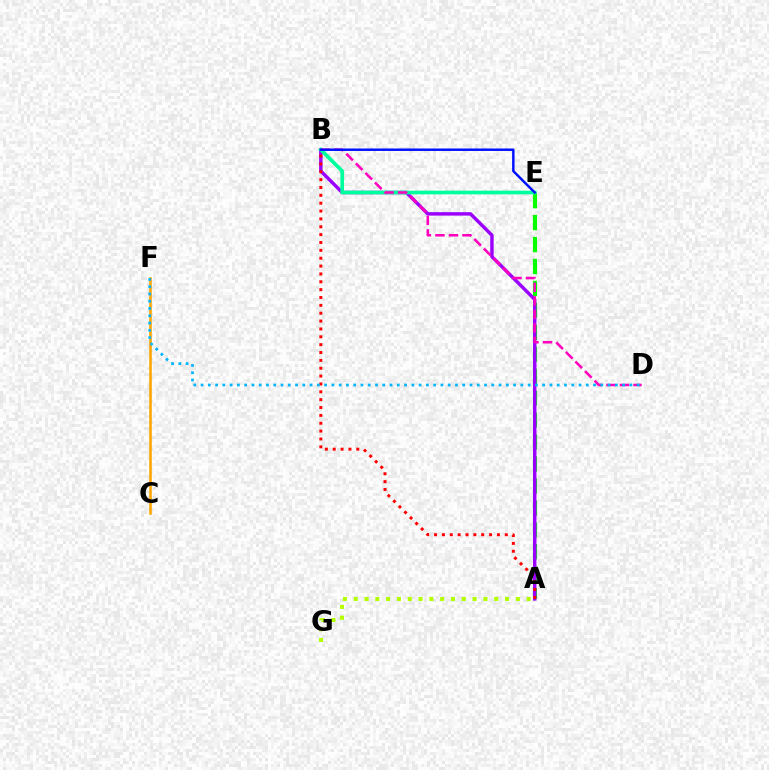{('A', 'E'): [{'color': '#08ff00', 'line_style': 'dashed', 'thickness': 2.98}], ('C', 'F'): [{'color': '#ffa500', 'line_style': 'solid', 'thickness': 1.84}], ('A', 'B'): [{'color': '#9b00ff', 'line_style': 'solid', 'thickness': 2.48}, {'color': '#ff0000', 'line_style': 'dotted', 'thickness': 2.14}], ('A', 'G'): [{'color': '#b3ff00', 'line_style': 'dotted', 'thickness': 2.94}], ('B', 'E'): [{'color': '#00ff9d', 'line_style': 'solid', 'thickness': 2.66}, {'color': '#0010ff', 'line_style': 'solid', 'thickness': 1.77}], ('B', 'D'): [{'color': '#ff00bd', 'line_style': 'dashed', 'thickness': 1.84}], ('D', 'F'): [{'color': '#00b5ff', 'line_style': 'dotted', 'thickness': 1.97}]}